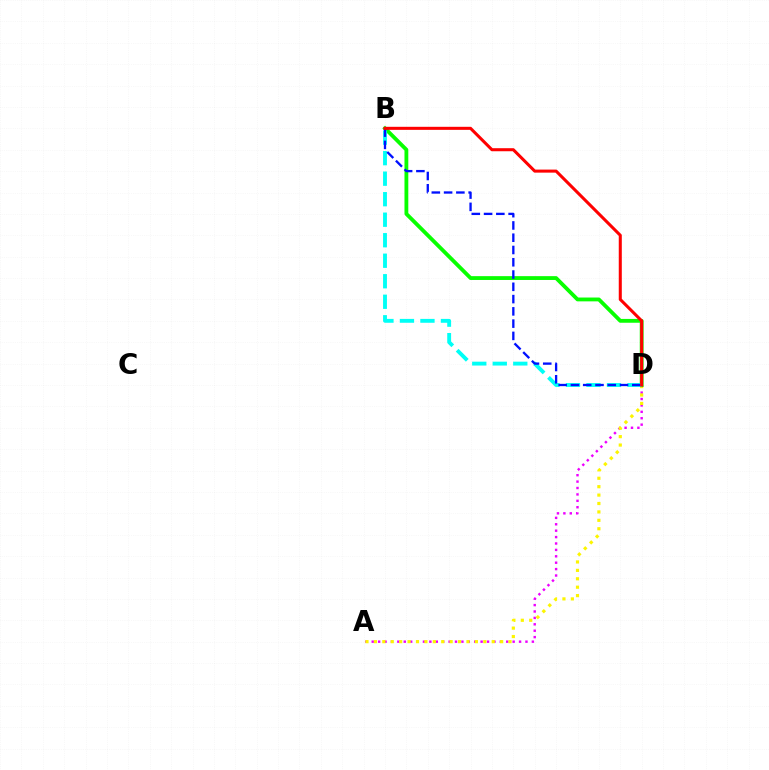{('A', 'D'): [{'color': '#ee00ff', 'line_style': 'dotted', 'thickness': 1.74}, {'color': '#fcf500', 'line_style': 'dotted', 'thickness': 2.29}], ('B', 'D'): [{'color': '#08ff00', 'line_style': 'solid', 'thickness': 2.75}, {'color': '#00fff6', 'line_style': 'dashed', 'thickness': 2.79}, {'color': '#0010ff', 'line_style': 'dashed', 'thickness': 1.67}, {'color': '#ff0000', 'line_style': 'solid', 'thickness': 2.19}]}